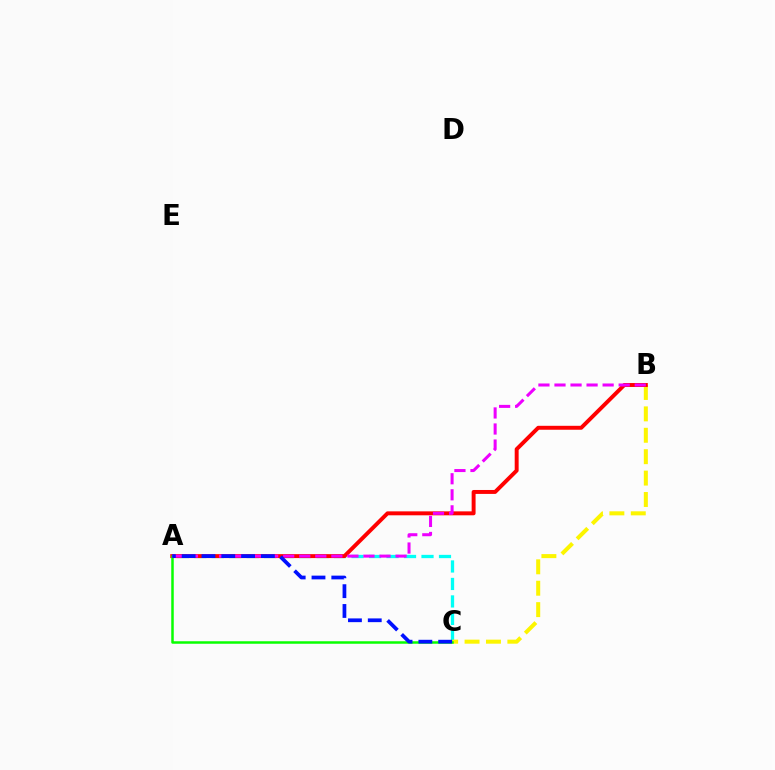{('A', 'C'): [{'color': '#00fff6', 'line_style': 'dashed', 'thickness': 2.37}, {'color': '#08ff00', 'line_style': 'solid', 'thickness': 1.8}, {'color': '#0010ff', 'line_style': 'dashed', 'thickness': 2.69}], ('B', 'C'): [{'color': '#fcf500', 'line_style': 'dashed', 'thickness': 2.91}], ('A', 'B'): [{'color': '#ff0000', 'line_style': 'solid', 'thickness': 2.83}, {'color': '#ee00ff', 'line_style': 'dashed', 'thickness': 2.18}]}